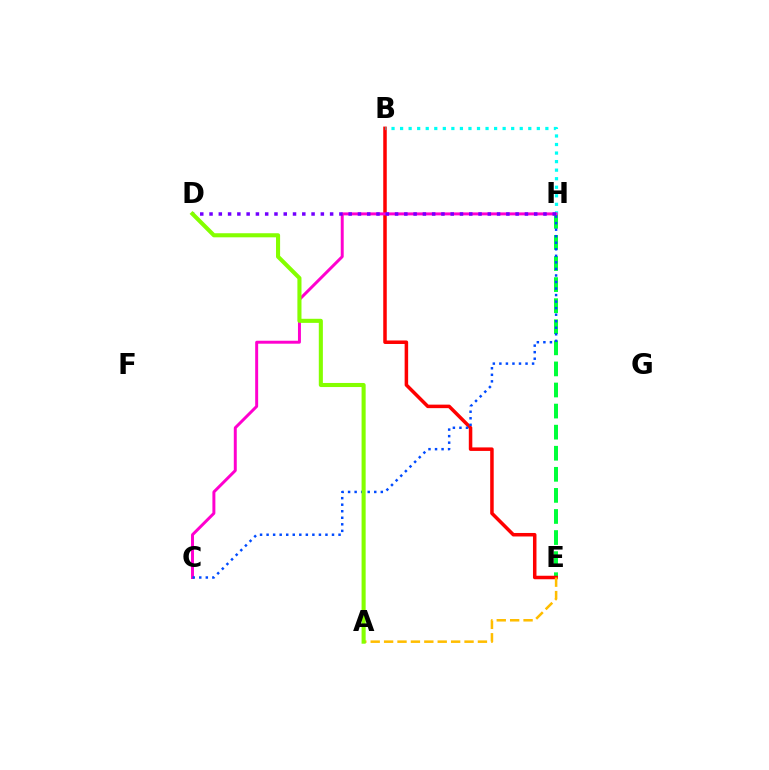{('E', 'H'): [{'color': '#00ff39', 'line_style': 'dashed', 'thickness': 2.86}], ('B', 'E'): [{'color': '#ff0000', 'line_style': 'solid', 'thickness': 2.53}], ('B', 'H'): [{'color': '#00fff6', 'line_style': 'dotted', 'thickness': 2.32}], ('C', 'H'): [{'color': '#ff00cf', 'line_style': 'solid', 'thickness': 2.13}, {'color': '#004bff', 'line_style': 'dotted', 'thickness': 1.78}], ('A', 'E'): [{'color': '#ffbd00', 'line_style': 'dashed', 'thickness': 1.82}], ('D', 'H'): [{'color': '#7200ff', 'line_style': 'dotted', 'thickness': 2.52}], ('A', 'D'): [{'color': '#84ff00', 'line_style': 'solid', 'thickness': 2.94}]}